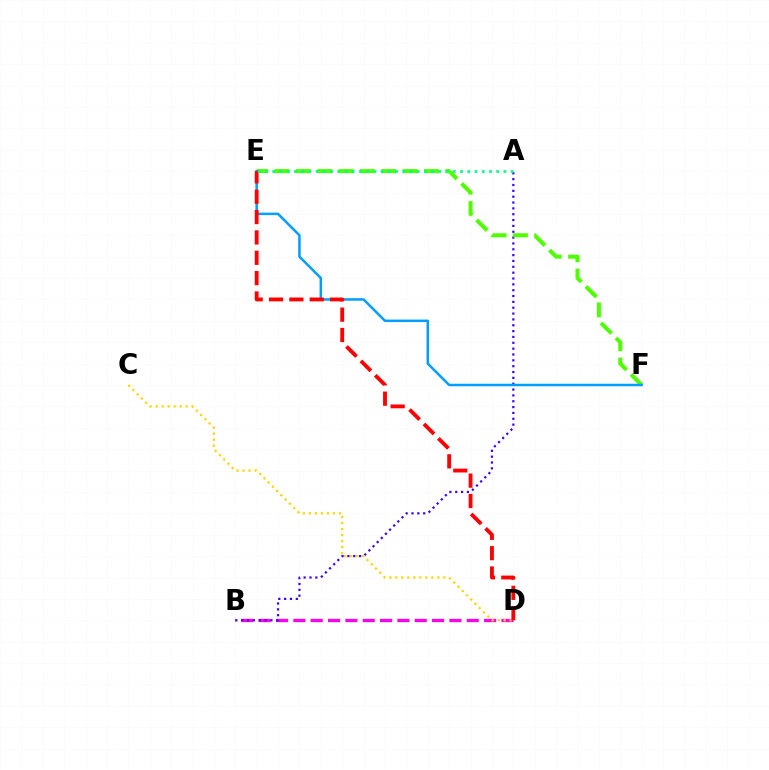{('B', 'D'): [{'color': '#ff00ed', 'line_style': 'dashed', 'thickness': 2.36}], ('A', 'B'): [{'color': '#3700ff', 'line_style': 'dotted', 'thickness': 1.59}], ('E', 'F'): [{'color': '#4fff00', 'line_style': 'dashed', 'thickness': 2.9}, {'color': '#009eff', 'line_style': 'solid', 'thickness': 1.8}], ('C', 'D'): [{'color': '#ffd500', 'line_style': 'dotted', 'thickness': 1.63}], ('D', 'E'): [{'color': '#ff0000', 'line_style': 'dashed', 'thickness': 2.76}], ('A', 'E'): [{'color': '#00ff86', 'line_style': 'dotted', 'thickness': 1.96}]}